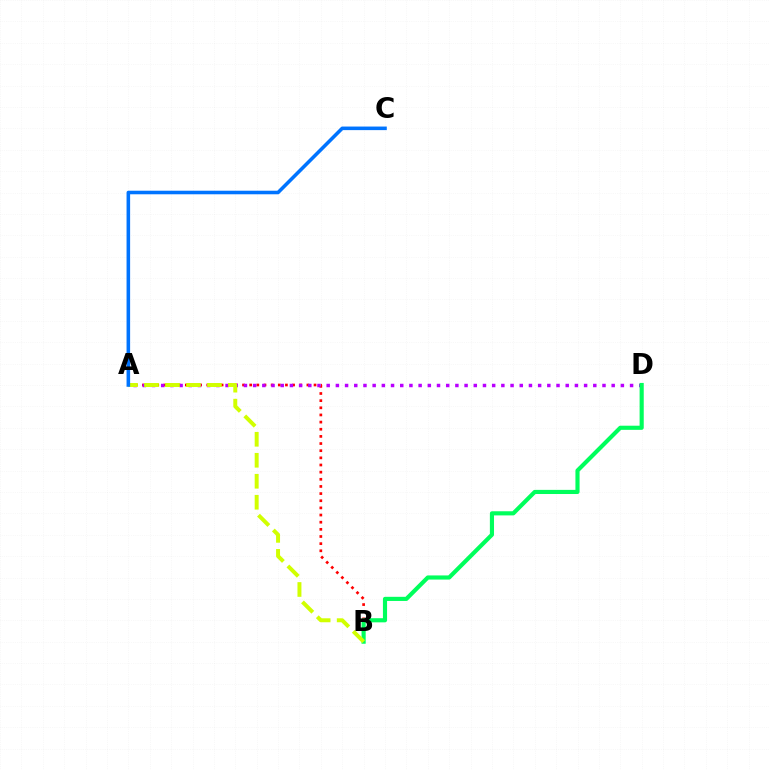{('A', 'B'): [{'color': '#ff0000', 'line_style': 'dotted', 'thickness': 1.94}, {'color': '#d1ff00', 'line_style': 'dashed', 'thickness': 2.85}], ('A', 'D'): [{'color': '#b900ff', 'line_style': 'dotted', 'thickness': 2.5}], ('B', 'D'): [{'color': '#00ff5c', 'line_style': 'solid', 'thickness': 2.98}], ('A', 'C'): [{'color': '#0074ff', 'line_style': 'solid', 'thickness': 2.57}]}